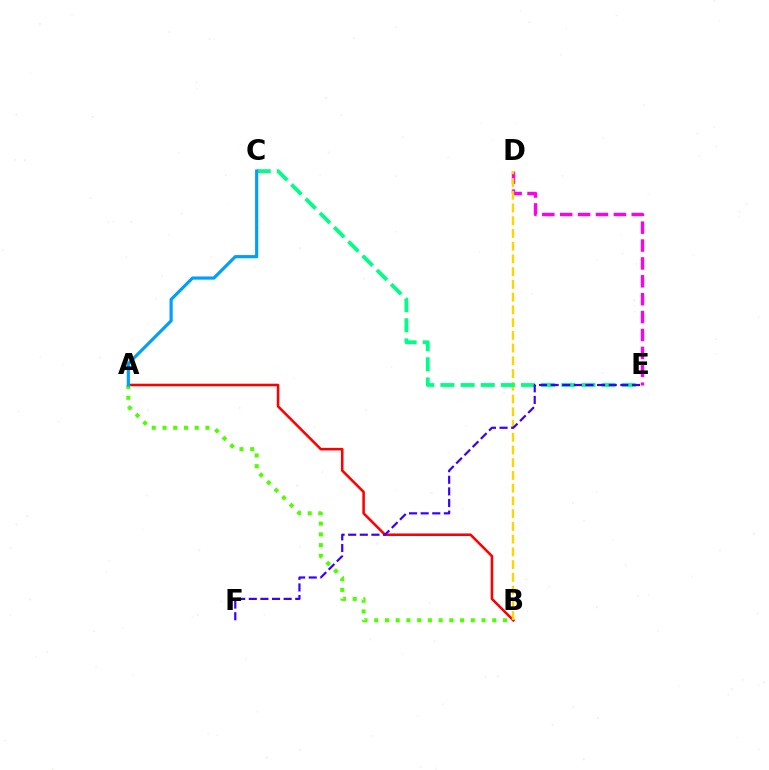{('D', 'E'): [{'color': '#ff00ed', 'line_style': 'dashed', 'thickness': 2.43}], ('A', 'B'): [{'color': '#ff0000', 'line_style': 'solid', 'thickness': 1.84}, {'color': '#4fff00', 'line_style': 'dotted', 'thickness': 2.92}], ('B', 'D'): [{'color': '#ffd500', 'line_style': 'dashed', 'thickness': 1.73}], ('C', 'E'): [{'color': '#00ff86', 'line_style': 'dashed', 'thickness': 2.74}], ('E', 'F'): [{'color': '#3700ff', 'line_style': 'dashed', 'thickness': 1.58}], ('A', 'C'): [{'color': '#009eff', 'line_style': 'solid', 'thickness': 2.28}]}